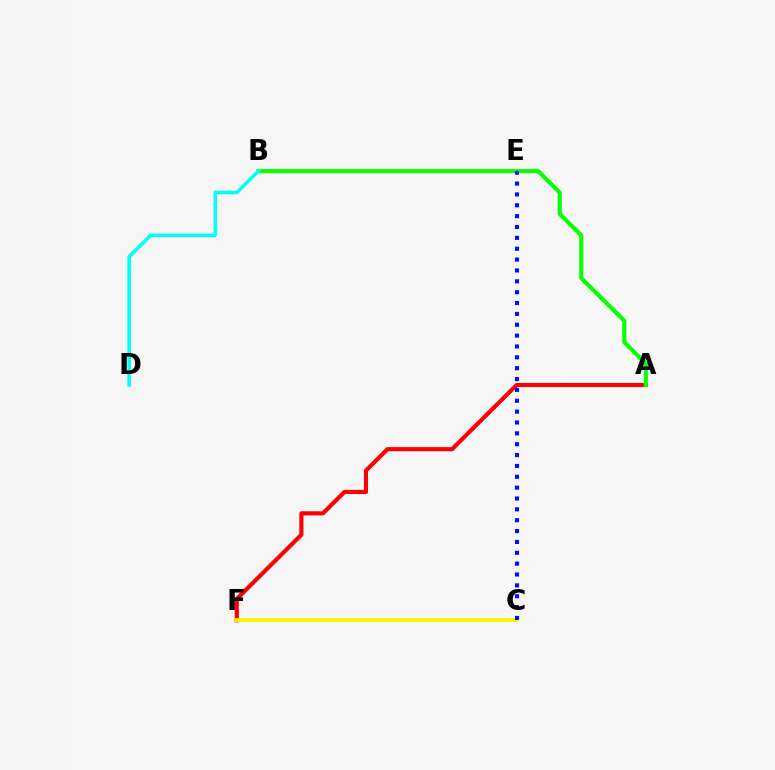{('A', 'F'): [{'color': '#ff0000', 'line_style': 'solid', 'thickness': 2.99}], ('B', 'E'): [{'color': '#ee00ff', 'line_style': 'dashed', 'thickness': 1.96}], ('A', 'B'): [{'color': '#08ff00', 'line_style': 'solid', 'thickness': 2.95}], ('C', 'F'): [{'color': '#fcf500', 'line_style': 'solid', 'thickness': 2.76}], ('C', 'E'): [{'color': '#0010ff', 'line_style': 'dotted', 'thickness': 2.95}], ('B', 'D'): [{'color': '#00fff6', 'line_style': 'solid', 'thickness': 2.56}]}